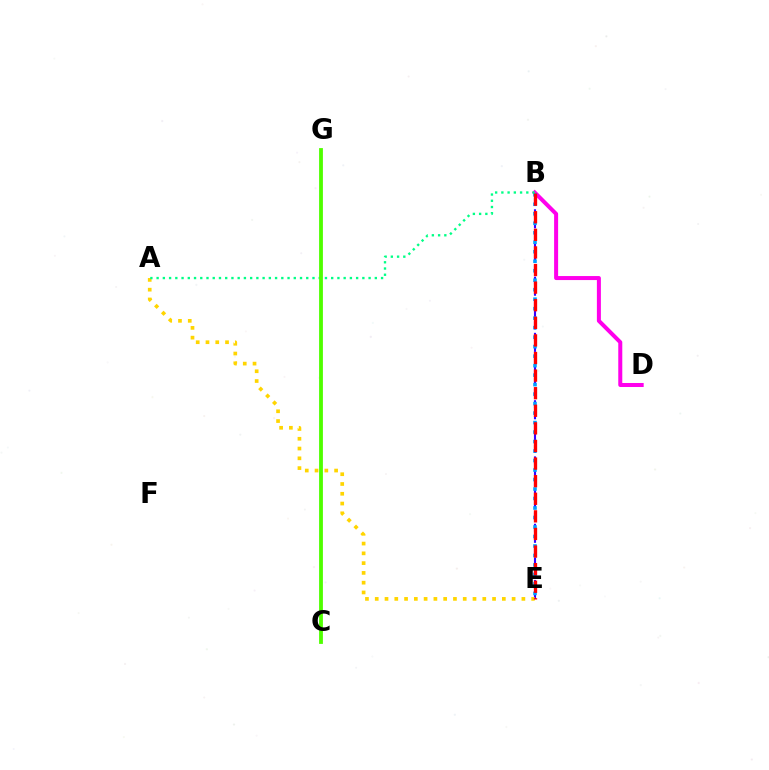{('B', 'E'): [{'color': '#3700ff', 'line_style': 'dashed', 'thickness': 1.53}, {'color': '#009eff', 'line_style': 'dotted', 'thickness': 2.58}, {'color': '#ff0000', 'line_style': 'dashed', 'thickness': 2.39}], ('A', 'E'): [{'color': '#ffd500', 'line_style': 'dotted', 'thickness': 2.66}], ('B', 'D'): [{'color': '#ff00ed', 'line_style': 'solid', 'thickness': 2.89}], ('A', 'B'): [{'color': '#00ff86', 'line_style': 'dotted', 'thickness': 1.69}], ('C', 'G'): [{'color': '#4fff00', 'line_style': 'solid', 'thickness': 2.75}]}